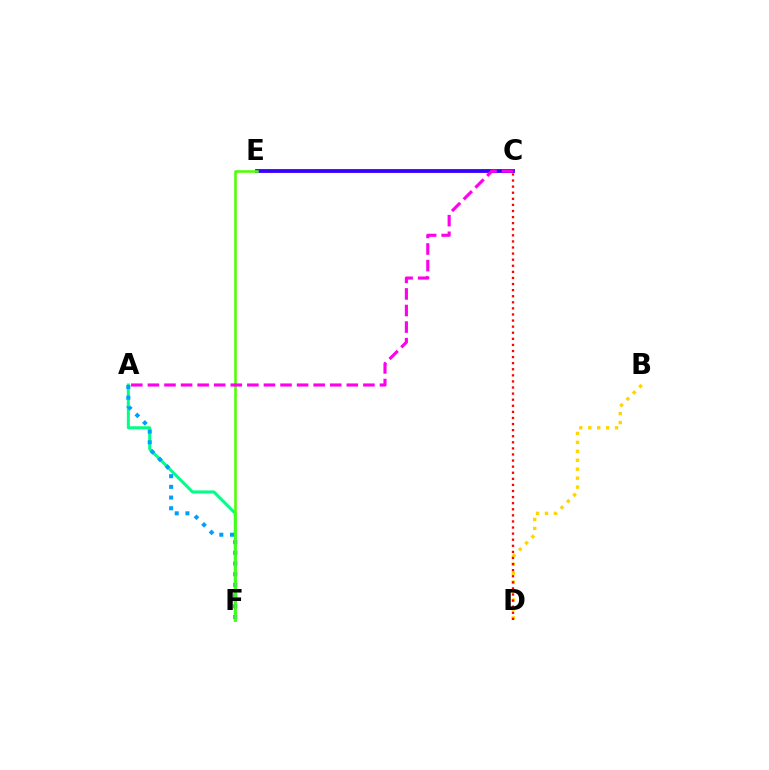{('A', 'F'): [{'color': '#00ff86', 'line_style': 'solid', 'thickness': 2.18}, {'color': '#009eff', 'line_style': 'dotted', 'thickness': 2.9}], ('C', 'E'): [{'color': '#3700ff', 'line_style': 'solid', 'thickness': 2.75}], ('E', 'F'): [{'color': '#4fff00', 'line_style': 'solid', 'thickness': 1.84}], ('A', 'C'): [{'color': '#ff00ed', 'line_style': 'dashed', 'thickness': 2.25}], ('B', 'D'): [{'color': '#ffd500', 'line_style': 'dotted', 'thickness': 2.43}], ('C', 'D'): [{'color': '#ff0000', 'line_style': 'dotted', 'thickness': 1.65}]}